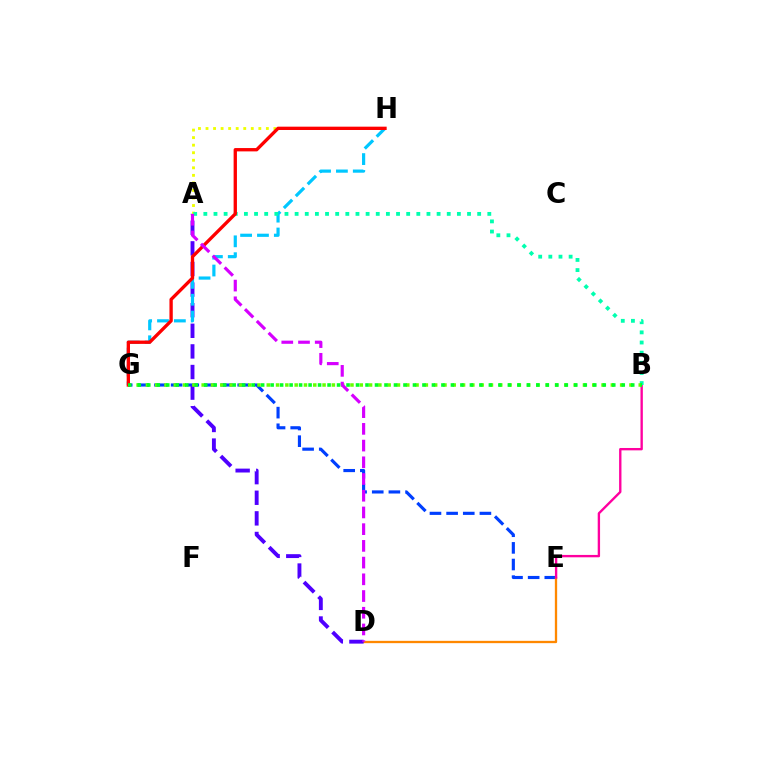{('E', 'G'): [{'color': '#003fff', 'line_style': 'dashed', 'thickness': 2.26}], ('D', 'E'): [{'color': '#ff8800', 'line_style': 'solid', 'thickness': 1.66}], ('A', 'D'): [{'color': '#4f00ff', 'line_style': 'dashed', 'thickness': 2.8}, {'color': '#d600ff', 'line_style': 'dashed', 'thickness': 2.27}], ('A', 'H'): [{'color': '#eeff00', 'line_style': 'dotted', 'thickness': 2.05}], ('B', 'E'): [{'color': '#ff00a0', 'line_style': 'solid', 'thickness': 1.7}], ('G', 'H'): [{'color': '#00c7ff', 'line_style': 'dashed', 'thickness': 2.29}, {'color': '#ff0000', 'line_style': 'solid', 'thickness': 2.39}], ('A', 'B'): [{'color': '#00ffaf', 'line_style': 'dotted', 'thickness': 2.76}], ('B', 'G'): [{'color': '#66ff00', 'line_style': 'dotted', 'thickness': 2.53}, {'color': '#00ff27', 'line_style': 'dotted', 'thickness': 2.58}]}